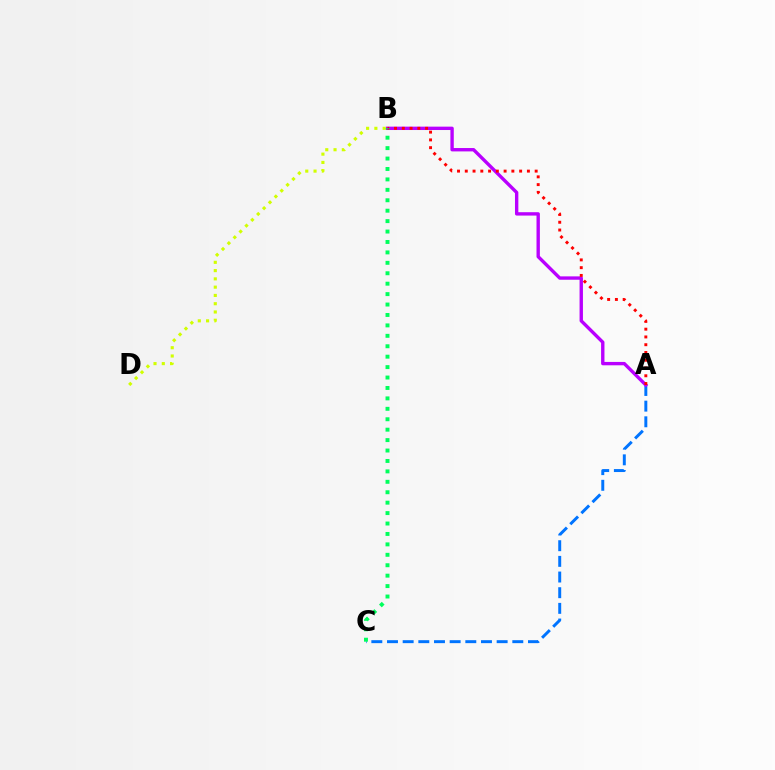{('A', 'C'): [{'color': '#0074ff', 'line_style': 'dashed', 'thickness': 2.13}], ('A', 'B'): [{'color': '#b900ff', 'line_style': 'solid', 'thickness': 2.43}, {'color': '#ff0000', 'line_style': 'dotted', 'thickness': 2.11}], ('B', 'D'): [{'color': '#d1ff00', 'line_style': 'dotted', 'thickness': 2.25}], ('B', 'C'): [{'color': '#00ff5c', 'line_style': 'dotted', 'thickness': 2.83}]}